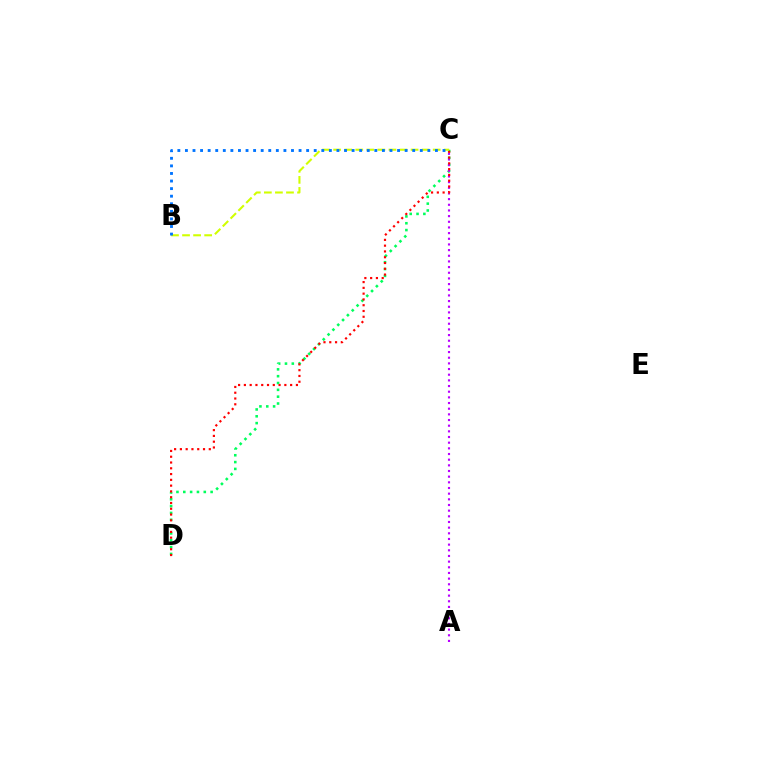{('C', 'D'): [{'color': '#00ff5c', 'line_style': 'dotted', 'thickness': 1.86}, {'color': '#ff0000', 'line_style': 'dotted', 'thickness': 1.57}], ('A', 'C'): [{'color': '#b900ff', 'line_style': 'dotted', 'thickness': 1.54}], ('B', 'C'): [{'color': '#d1ff00', 'line_style': 'dashed', 'thickness': 1.5}, {'color': '#0074ff', 'line_style': 'dotted', 'thickness': 2.06}]}